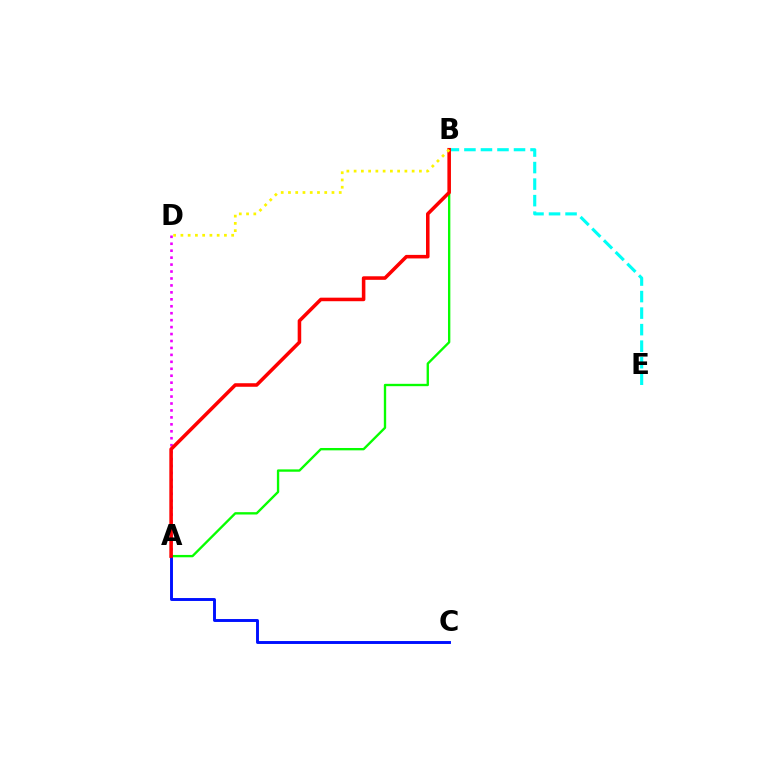{('A', 'D'): [{'color': '#ee00ff', 'line_style': 'dotted', 'thickness': 1.89}], ('A', 'B'): [{'color': '#08ff00', 'line_style': 'solid', 'thickness': 1.69}, {'color': '#ff0000', 'line_style': 'solid', 'thickness': 2.55}], ('A', 'C'): [{'color': '#0010ff', 'line_style': 'solid', 'thickness': 2.1}], ('B', 'E'): [{'color': '#00fff6', 'line_style': 'dashed', 'thickness': 2.25}], ('B', 'D'): [{'color': '#fcf500', 'line_style': 'dotted', 'thickness': 1.97}]}